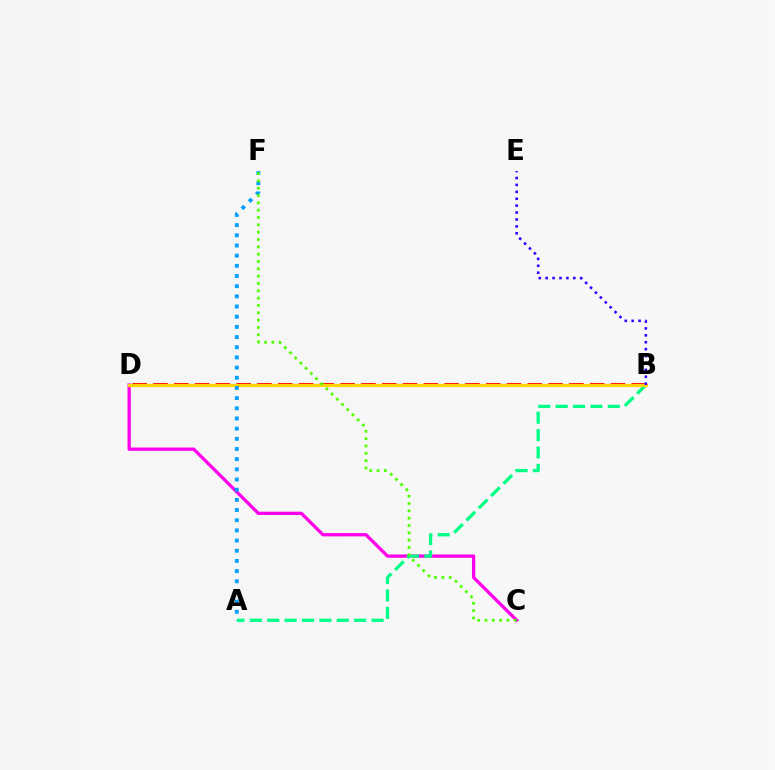{('C', 'D'): [{'color': '#ff00ed', 'line_style': 'solid', 'thickness': 2.36}], ('B', 'D'): [{'color': '#ff0000', 'line_style': 'dashed', 'thickness': 2.82}, {'color': '#ffd500', 'line_style': 'solid', 'thickness': 2.33}], ('A', 'B'): [{'color': '#00ff86', 'line_style': 'dashed', 'thickness': 2.36}], ('A', 'F'): [{'color': '#009eff', 'line_style': 'dotted', 'thickness': 2.76}], ('C', 'F'): [{'color': '#4fff00', 'line_style': 'dotted', 'thickness': 1.99}], ('B', 'E'): [{'color': '#3700ff', 'line_style': 'dotted', 'thickness': 1.88}]}